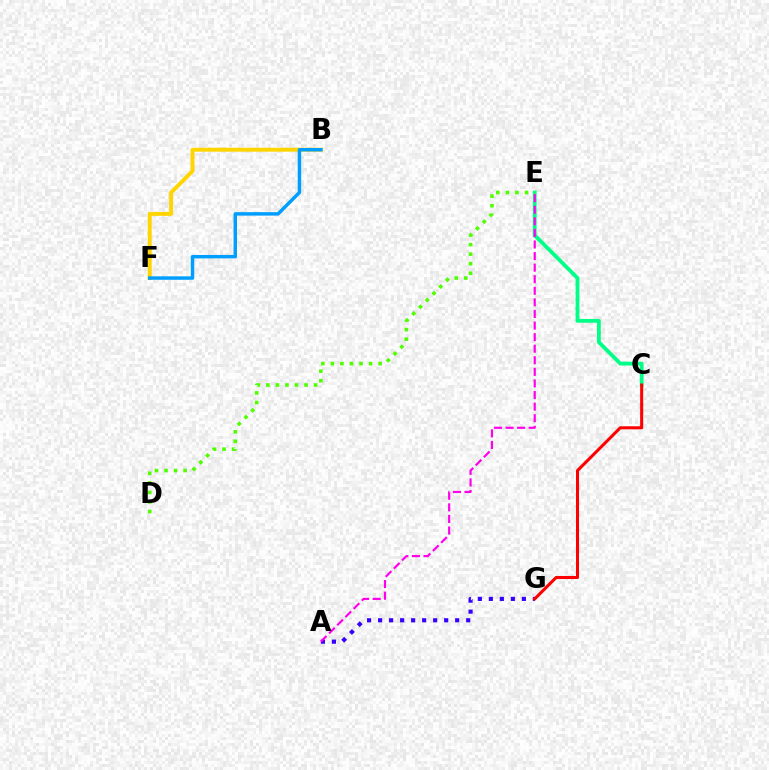{('B', 'F'): [{'color': '#ffd500', 'line_style': 'solid', 'thickness': 2.84}, {'color': '#009eff', 'line_style': 'solid', 'thickness': 2.48}], ('C', 'E'): [{'color': '#00ff86', 'line_style': 'solid', 'thickness': 2.73}], ('A', 'G'): [{'color': '#3700ff', 'line_style': 'dotted', 'thickness': 2.99}], ('D', 'E'): [{'color': '#4fff00', 'line_style': 'dotted', 'thickness': 2.59}], ('C', 'G'): [{'color': '#ff0000', 'line_style': 'solid', 'thickness': 2.19}], ('A', 'E'): [{'color': '#ff00ed', 'line_style': 'dashed', 'thickness': 1.57}]}